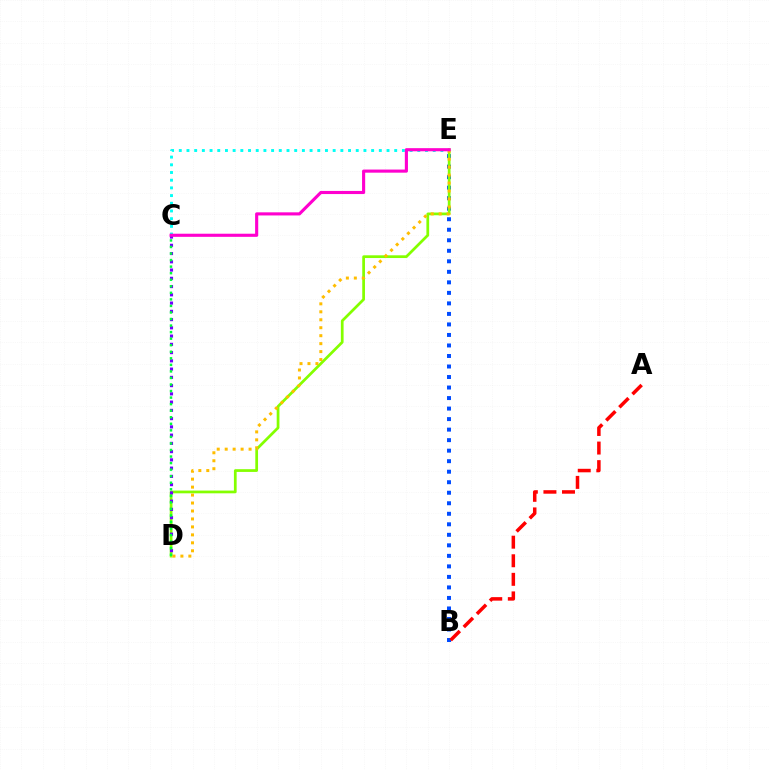{('B', 'E'): [{'color': '#004bff', 'line_style': 'dotted', 'thickness': 2.86}], ('D', 'E'): [{'color': '#84ff00', 'line_style': 'solid', 'thickness': 1.97}, {'color': '#ffbd00', 'line_style': 'dotted', 'thickness': 2.16}], ('C', 'D'): [{'color': '#7200ff', 'line_style': 'dotted', 'thickness': 2.24}, {'color': '#00ff39', 'line_style': 'dotted', 'thickness': 1.78}], ('C', 'E'): [{'color': '#00fff6', 'line_style': 'dotted', 'thickness': 2.09}, {'color': '#ff00cf', 'line_style': 'solid', 'thickness': 2.24}], ('A', 'B'): [{'color': '#ff0000', 'line_style': 'dashed', 'thickness': 2.52}]}